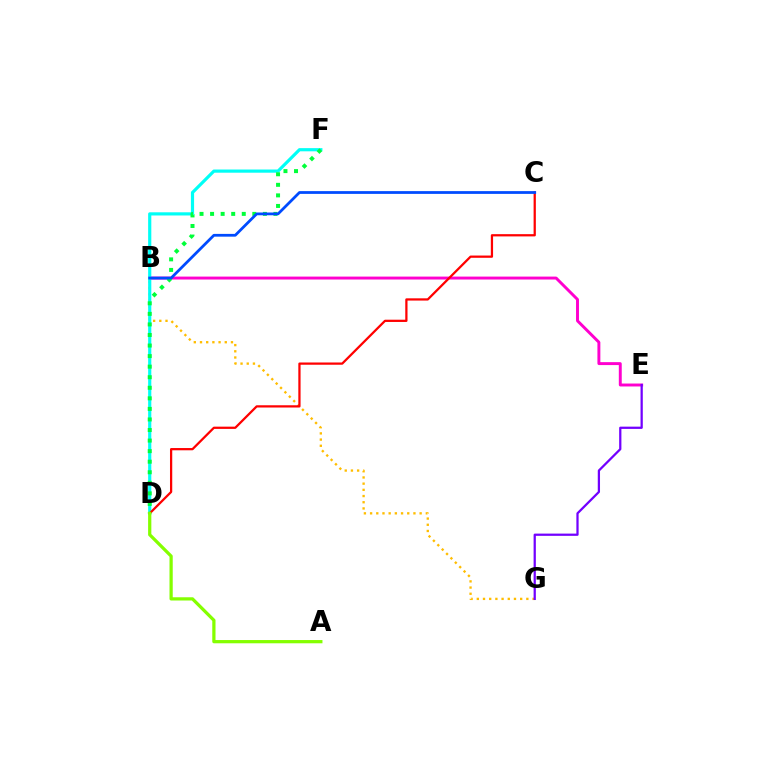{('B', 'G'): [{'color': '#ffbd00', 'line_style': 'dotted', 'thickness': 1.68}], ('B', 'E'): [{'color': '#ff00cf', 'line_style': 'solid', 'thickness': 2.11}], ('D', 'F'): [{'color': '#00fff6', 'line_style': 'solid', 'thickness': 2.29}, {'color': '#00ff39', 'line_style': 'dotted', 'thickness': 2.87}], ('C', 'D'): [{'color': '#ff0000', 'line_style': 'solid', 'thickness': 1.62}], ('E', 'G'): [{'color': '#7200ff', 'line_style': 'solid', 'thickness': 1.62}], ('B', 'C'): [{'color': '#004bff', 'line_style': 'solid', 'thickness': 1.99}], ('A', 'D'): [{'color': '#84ff00', 'line_style': 'solid', 'thickness': 2.33}]}